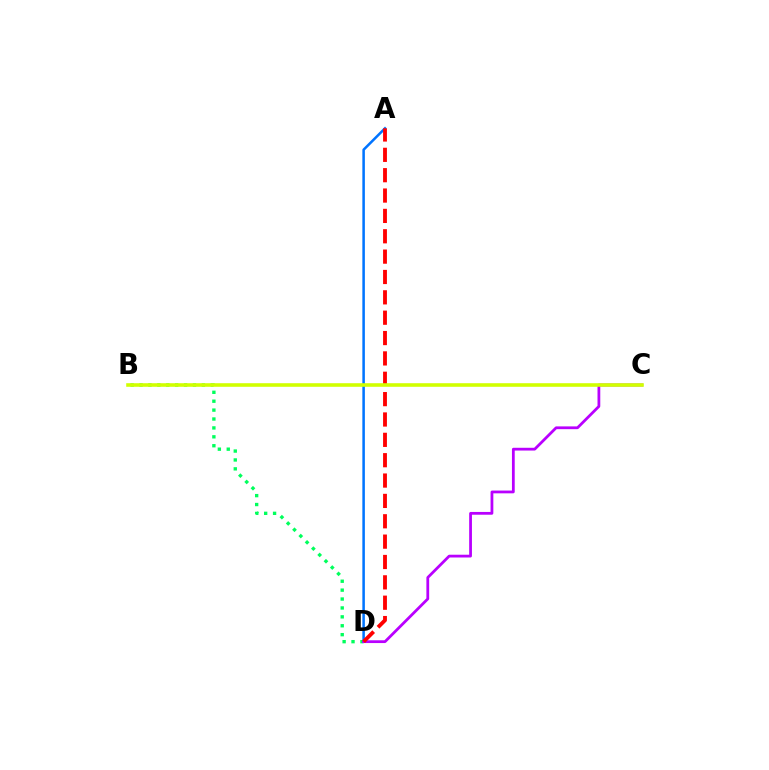{('B', 'D'): [{'color': '#00ff5c', 'line_style': 'dotted', 'thickness': 2.42}], ('A', 'D'): [{'color': '#0074ff', 'line_style': 'solid', 'thickness': 1.82}, {'color': '#ff0000', 'line_style': 'dashed', 'thickness': 2.77}], ('C', 'D'): [{'color': '#b900ff', 'line_style': 'solid', 'thickness': 2.0}], ('B', 'C'): [{'color': '#d1ff00', 'line_style': 'solid', 'thickness': 2.58}]}